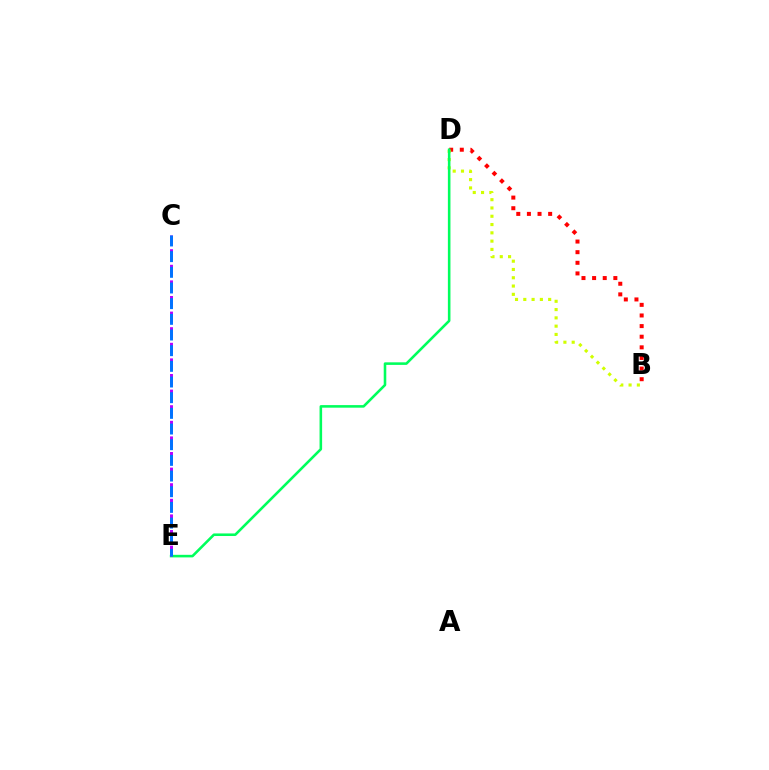{('B', 'D'): [{'color': '#ff0000', 'line_style': 'dotted', 'thickness': 2.89}, {'color': '#d1ff00', 'line_style': 'dotted', 'thickness': 2.25}], ('D', 'E'): [{'color': '#00ff5c', 'line_style': 'solid', 'thickness': 1.86}], ('C', 'E'): [{'color': '#b900ff', 'line_style': 'dashed', 'thickness': 2.12}, {'color': '#0074ff', 'line_style': 'dashed', 'thickness': 2.13}]}